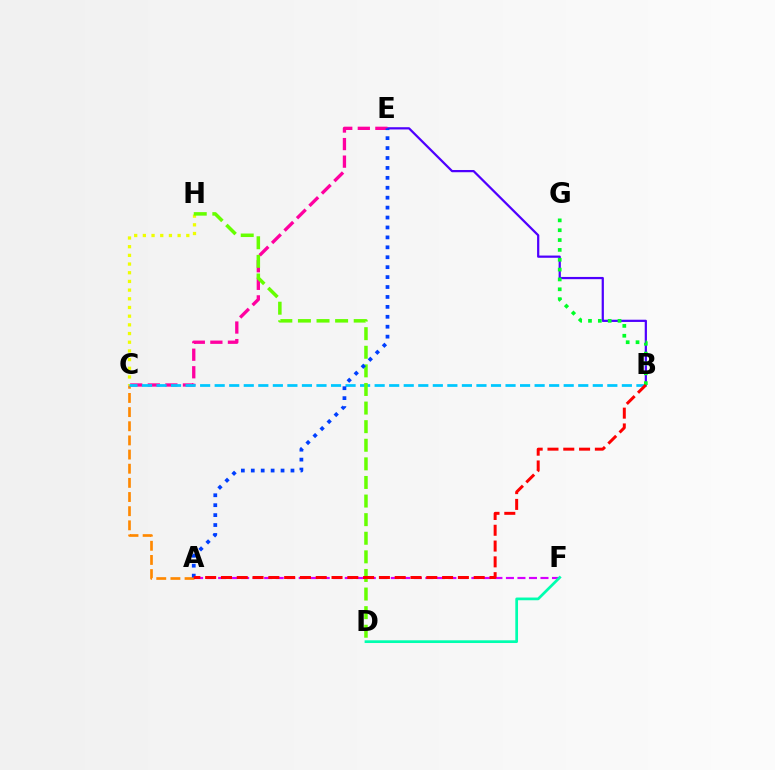{('B', 'E'): [{'color': '#4f00ff', 'line_style': 'solid', 'thickness': 1.61}], ('C', 'E'): [{'color': '#ff00a0', 'line_style': 'dashed', 'thickness': 2.39}], ('C', 'H'): [{'color': '#eeff00', 'line_style': 'dotted', 'thickness': 2.36}], ('A', 'F'): [{'color': '#d600ff', 'line_style': 'dashed', 'thickness': 1.56}], ('A', 'C'): [{'color': '#ff8800', 'line_style': 'dashed', 'thickness': 1.92}], ('B', 'C'): [{'color': '#00c7ff', 'line_style': 'dashed', 'thickness': 1.98}], ('D', 'H'): [{'color': '#66ff00', 'line_style': 'dashed', 'thickness': 2.53}], ('A', 'E'): [{'color': '#003fff', 'line_style': 'dotted', 'thickness': 2.7}], ('B', 'G'): [{'color': '#00ff27', 'line_style': 'dotted', 'thickness': 2.68}], ('A', 'B'): [{'color': '#ff0000', 'line_style': 'dashed', 'thickness': 2.15}], ('D', 'F'): [{'color': '#00ffaf', 'line_style': 'solid', 'thickness': 1.96}]}